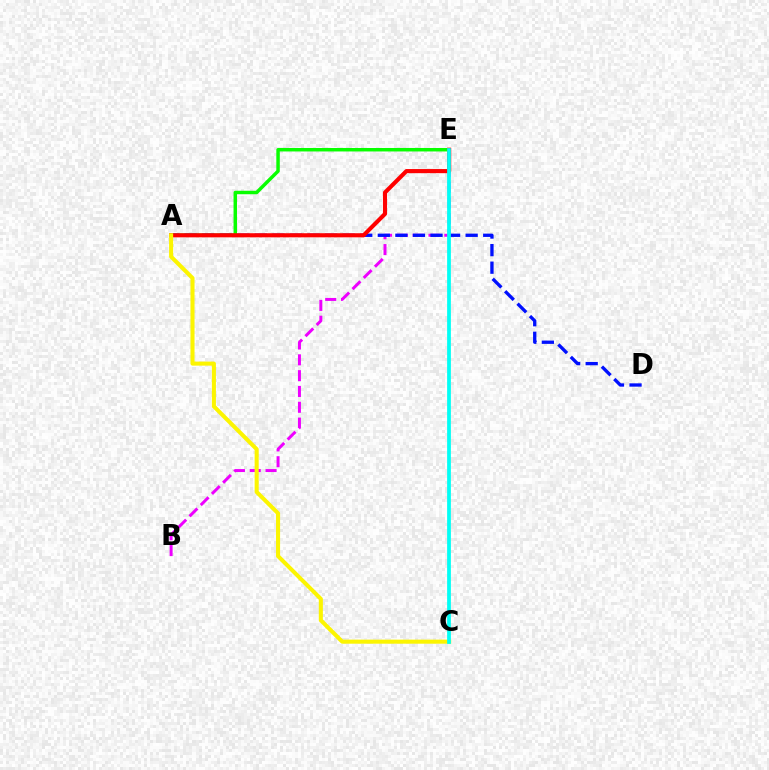{('A', 'E'): [{'color': '#08ff00', 'line_style': 'solid', 'thickness': 2.5}, {'color': '#ff0000', 'line_style': 'solid', 'thickness': 2.96}], ('B', 'E'): [{'color': '#ee00ff', 'line_style': 'dashed', 'thickness': 2.15}], ('A', 'D'): [{'color': '#0010ff', 'line_style': 'dashed', 'thickness': 2.39}], ('A', 'C'): [{'color': '#fcf500', 'line_style': 'solid', 'thickness': 2.93}], ('C', 'E'): [{'color': '#00fff6', 'line_style': 'solid', 'thickness': 2.7}]}